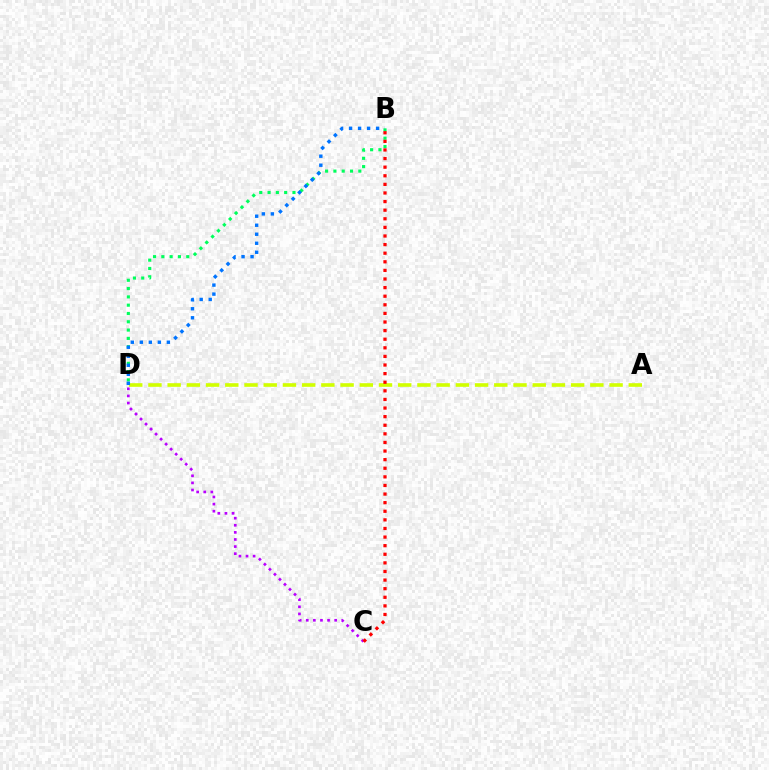{('C', 'D'): [{'color': '#b900ff', 'line_style': 'dotted', 'thickness': 1.93}], ('B', 'D'): [{'color': '#00ff5c', 'line_style': 'dotted', 'thickness': 2.26}, {'color': '#0074ff', 'line_style': 'dotted', 'thickness': 2.45}], ('A', 'D'): [{'color': '#d1ff00', 'line_style': 'dashed', 'thickness': 2.61}], ('B', 'C'): [{'color': '#ff0000', 'line_style': 'dotted', 'thickness': 2.34}]}